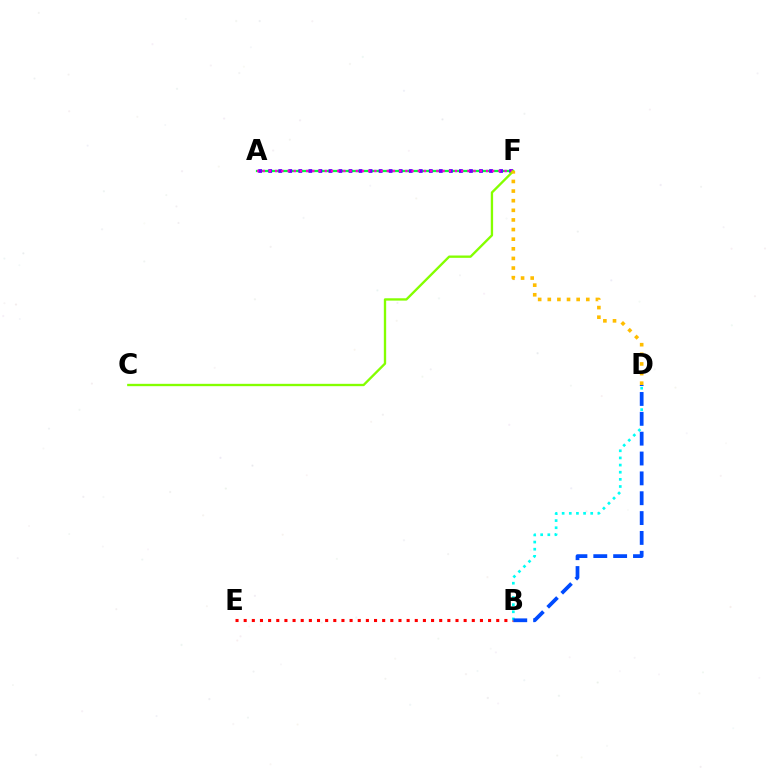{('A', 'F'): [{'color': '#00ff39', 'line_style': 'solid', 'thickness': 1.61}, {'color': '#7200ff', 'line_style': 'dotted', 'thickness': 2.73}, {'color': '#ff00cf', 'line_style': 'dotted', 'thickness': 1.69}], ('B', 'E'): [{'color': '#ff0000', 'line_style': 'dotted', 'thickness': 2.21}], ('B', 'D'): [{'color': '#00fff6', 'line_style': 'dotted', 'thickness': 1.94}, {'color': '#004bff', 'line_style': 'dashed', 'thickness': 2.7}], ('C', 'F'): [{'color': '#84ff00', 'line_style': 'solid', 'thickness': 1.69}], ('D', 'F'): [{'color': '#ffbd00', 'line_style': 'dotted', 'thickness': 2.61}]}